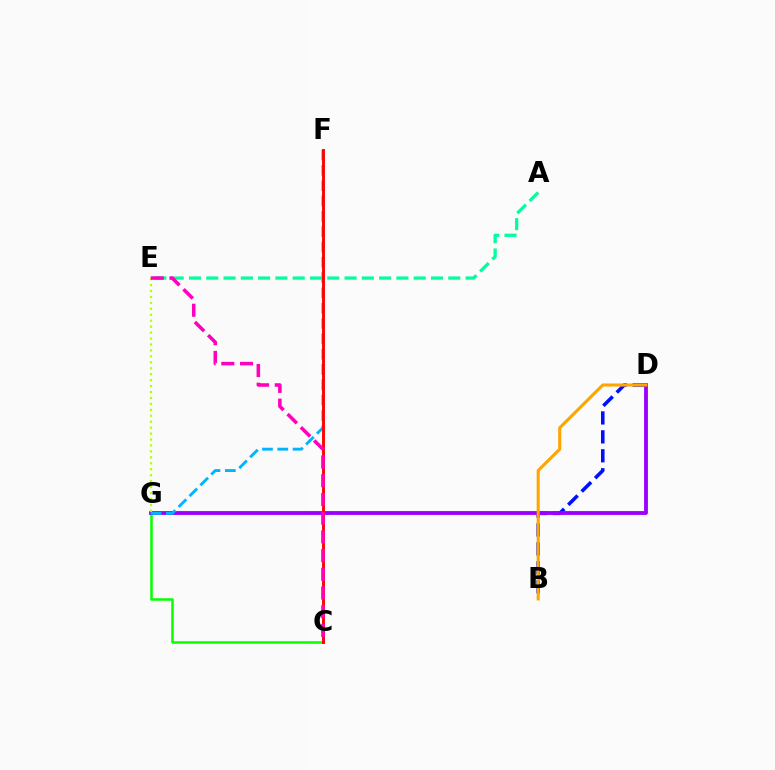{('C', 'G'): [{'color': '#08ff00', 'line_style': 'solid', 'thickness': 1.82}], ('B', 'D'): [{'color': '#0010ff', 'line_style': 'dashed', 'thickness': 2.57}, {'color': '#ffa500', 'line_style': 'solid', 'thickness': 2.21}], ('D', 'G'): [{'color': '#9b00ff', 'line_style': 'solid', 'thickness': 2.76}], ('F', 'G'): [{'color': '#00b5ff', 'line_style': 'dashed', 'thickness': 2.08}], ('A', 'E'): [{'color': '#00ff9d', 'line_style': 'dashed', 'thickness': 2.35}], ('C', 'F'): [{'color': '#ff0000', 'line_style': 'solid', 'thickness': 2.08}], ('E', 'G'): [{'color': '#b3ff00', 'line_style': 'dotted', 'thickness': 1.61}], ('C', 'E'): [{'color': '#ff00bd', 'line_style': 'dashed', 'thickness': 2.54}]}